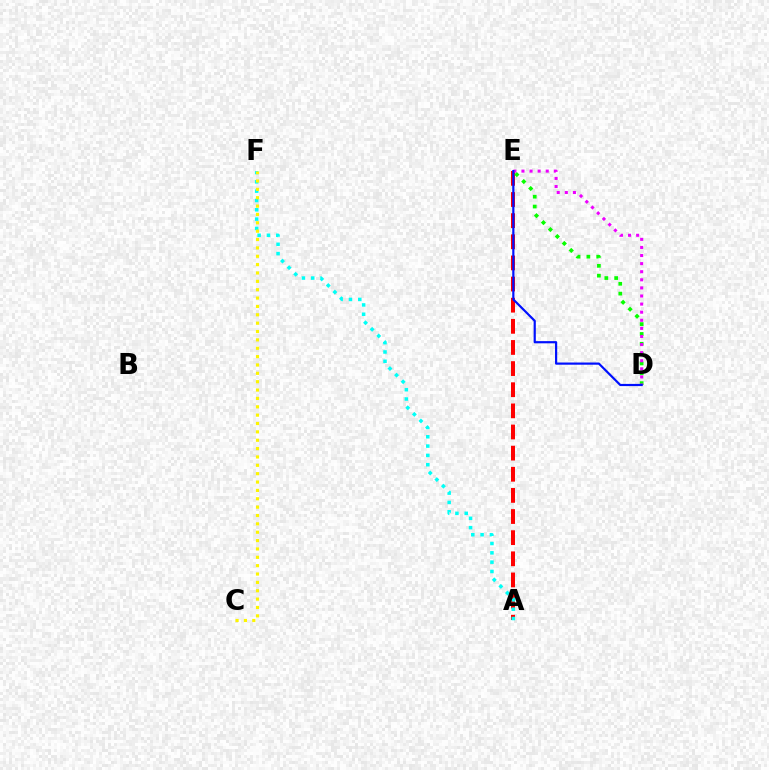{('A', 'E'): [{'color': '#ff0000', 'line_style': 'dashed', 'thickness': 2.87}], ('A', 'F'): [{'color': '#00fff6', 'line_style': 'dotted', 'thickness': 2.53}], ('C', 'F'): [{'color': '#fcf500', 'line_style': 'dotted', 'thickness': 2.27}], ('D', 'E'): [{'color': '#08ff00', 'line_style': 'dotted', 'thickness': 2.67}, {'color': '#ee00ff', 'line_style': 'dotted', 'thickness': 2.2}, {'color': '#0010ff', 'line_style': 'solid', 'thickness': 1.58}]}